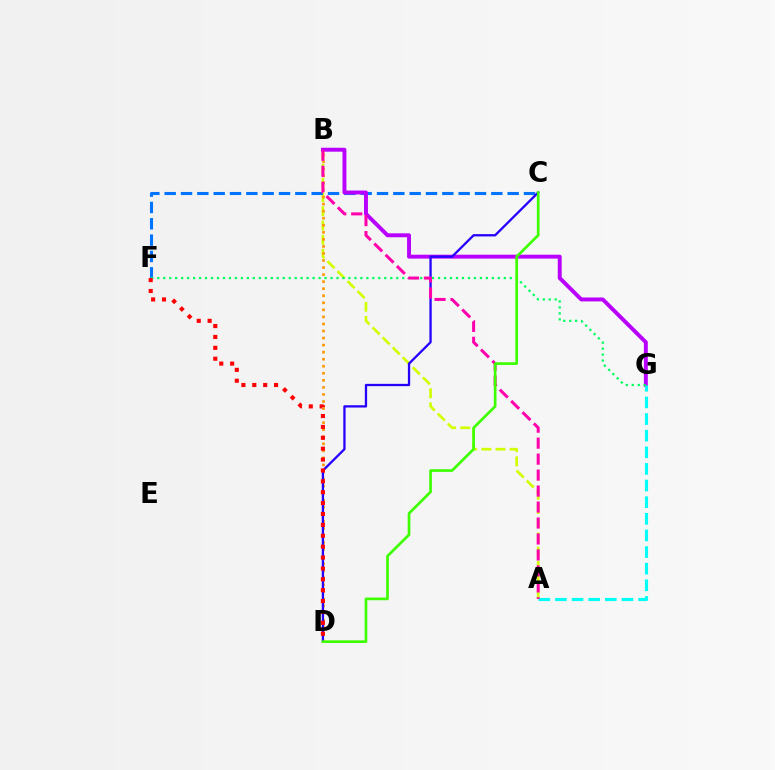{('A', 'B'): [{'color': '#d1ff00', 'line_style': 'dashed', 'thickness': 1.92}, {'color': '#ff00ac', 'line_style': 'dashed', 'thickness': 2.17}], ('C', 'F'): [{'color': '#0074ff', 'line_style': 'dashed', 'thickness': 2.22}], ('B', 'G'): [{'color': '#b900ff', 'line_style': 'solid', 'thickness': 2.82}], ('B', 'D'): [{'color': '#ff9400', 'line_style': 'dotted', 'thickness': 1.92}], ('A', 'G'): [{'color': '#00fff6', 'line_style': 'dashed', 'thickness': 2.26}], ('C', 'D'): [{'color': '#2500ff', 'line_style': 'solid', 'thickness': 1.65}, {'color': '#3dff00', 'line_style': 'solid', 'thickness': 1.93}], ('F', 'G'): [{'color': '#00ff5c', 'line_style': 'dotted', 'thickness': 1.62}], ('D', 'F'): [{'color': '#ff0000', 'line_style': 'dotted', 'thickness': 2.96}]}